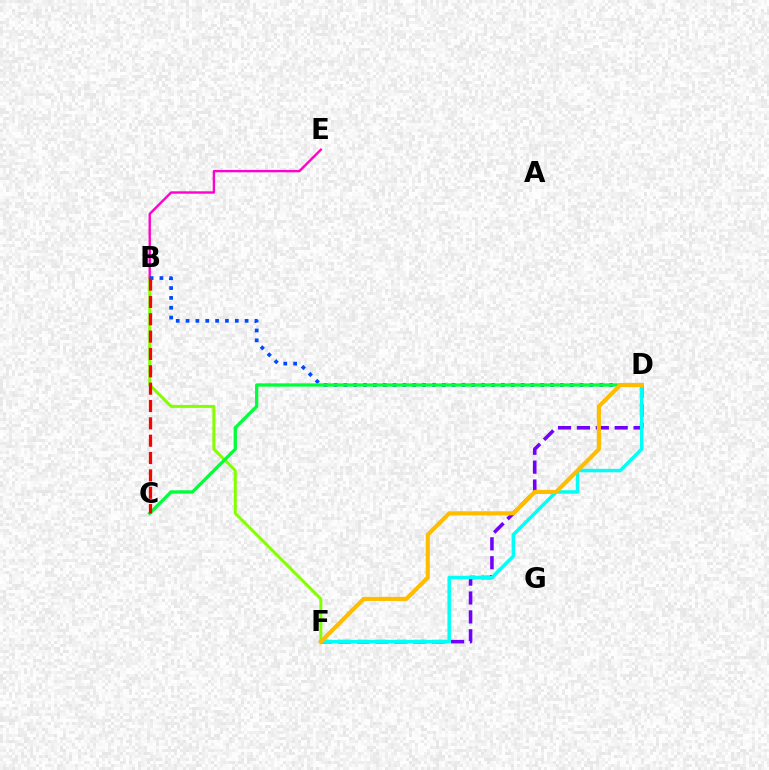{('B', 'F'): [{'color': '#84ff00', 'line_style': 'solid', 'thickness': 2.15}], ('D', 'F'): [{'color': '#7200ff', 'line_style': 'dashed', 'thickness': 2.57}, {'color': '#00fff6', 'line_style': 'solid', 'thickness': 2.5}, {'color': '#ffbd00', 'line_style': 'solid', 'thickness': 2.98}], ('B', 'E'): [{'color': '#ff00cf', 'line_style': 'solid', 'thickness': 1.71}], ('B', 'D'): [{'color': '#004bff', 'line_style': 'dotted', 'thickness': 2.67}], ('C', 'D'): [{'color': '#00ff39', 'line_style': 'solid', 'thickness': 2.38}], ('B', 'C'): [{'color': '#ff0000', 'line_style': 'dashed', 'thickness': 2.36}]}